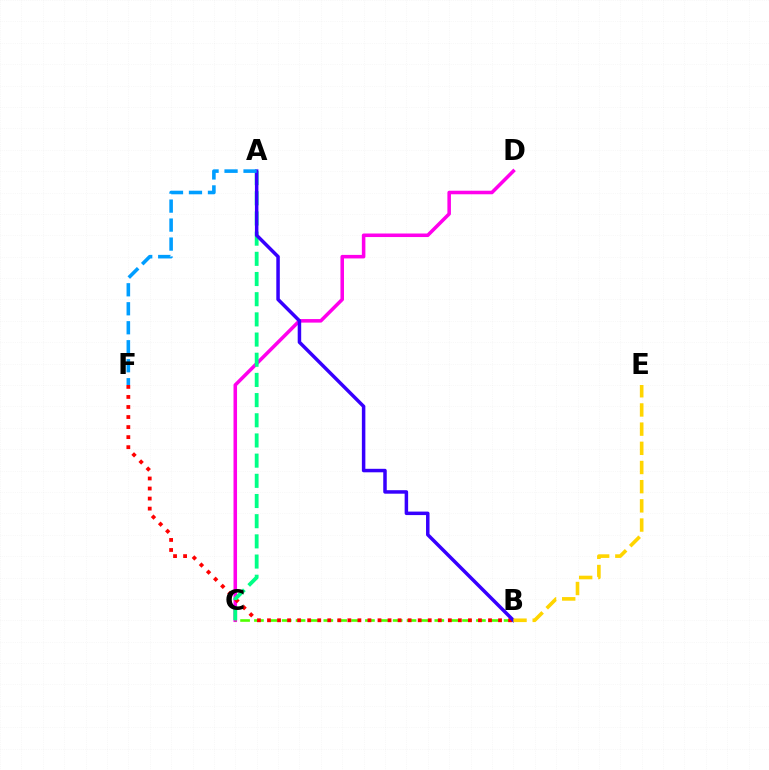{('C', 'D'): [{'color': '#ff00ed', 'line_style': 'solid', 'thickness': 2.55}], ('B', 'C'): [{'color': '#4fff00', 'line_style': 'dashed', 'thickness': 1.88}], ('B', 'F'): [{'color': '#ff0000', 'line_style': 'dotted', 'thickness': 2.73}], ('A', 'C'): [{'color': '#00ff86', 'line_style': 'dashed', 'thickness': 2.74}], ('A', 'B'): [{'color': '#3700ff', 'line_style': 'solid', 'thickness': 2.52}], ('A', 'F'): [{'color': '#009eff', 'line_style': 'dashed', 'thickness': 2.58}], ('B', 'E'): [{'color': '#ffd500', 'line_style': 'dashed', 'thickness': 2.61}]}